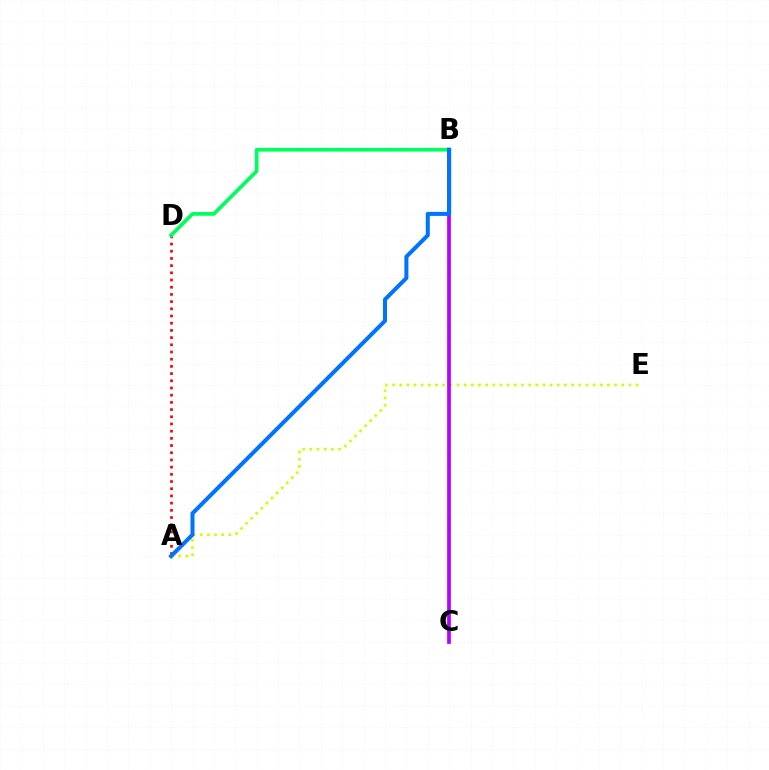{('A', 'D'): [{'color': '#ff0000', 'line_style': 'dotted', 'thickness': 1.96}], ('B', 'D'): [{'color': '#00ff5c', 'line_style': 'solid', 'thickness': 2.68}], ('A', 'E'): [{'color': '#d1ff00', 'line_style': 'dotted', 'thickness': 1.95}], ('B', 'C'): [{'color': '#b900ff', 'line_style': 'solid', 'thickness': 2.68}], ('A', 'B'): [{'color': '#0074ff', 'line_style': 'solid', 'thickness': 2.9}]}